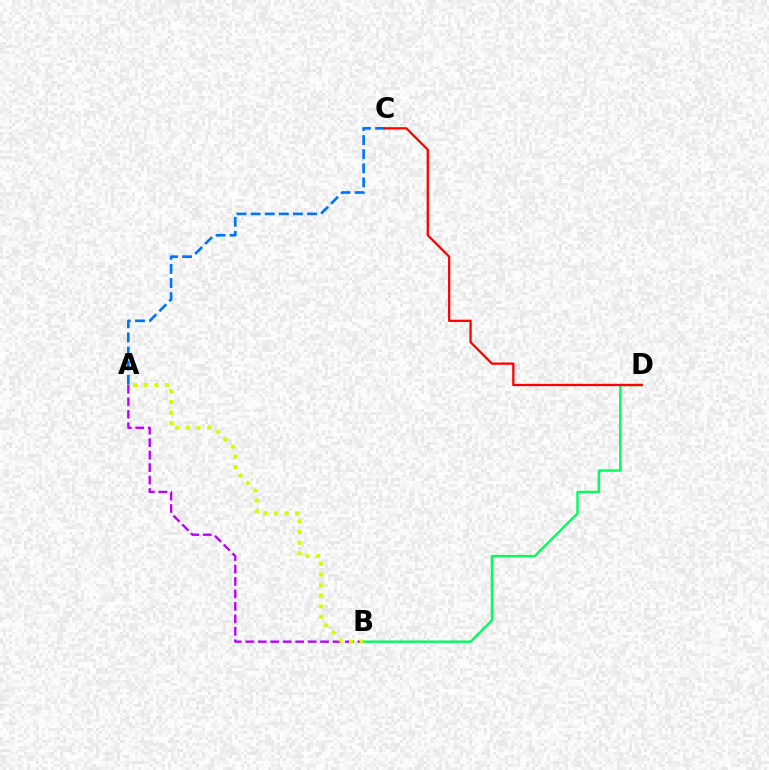{('B', 'D'): [{'color': '#00ff5c', 'line_style': 'solid', 'thickness': 1.74}], ('A', 'B'): [{'color': '#b900ff', 'line_style': 'dashed', 'thickness': 1.69}, {'color': '#d1ff00', 'line_style': 'dotted', 'thickness': 2.88}], ('A', 'C'): [{'color': '#0074ff', 'line_style': 'dashed', 'thickness': 1.92}], ('C', 'D'): [{'color': '#ff0000', 'line_style': 'solid', 'thickness': 1.64}]}